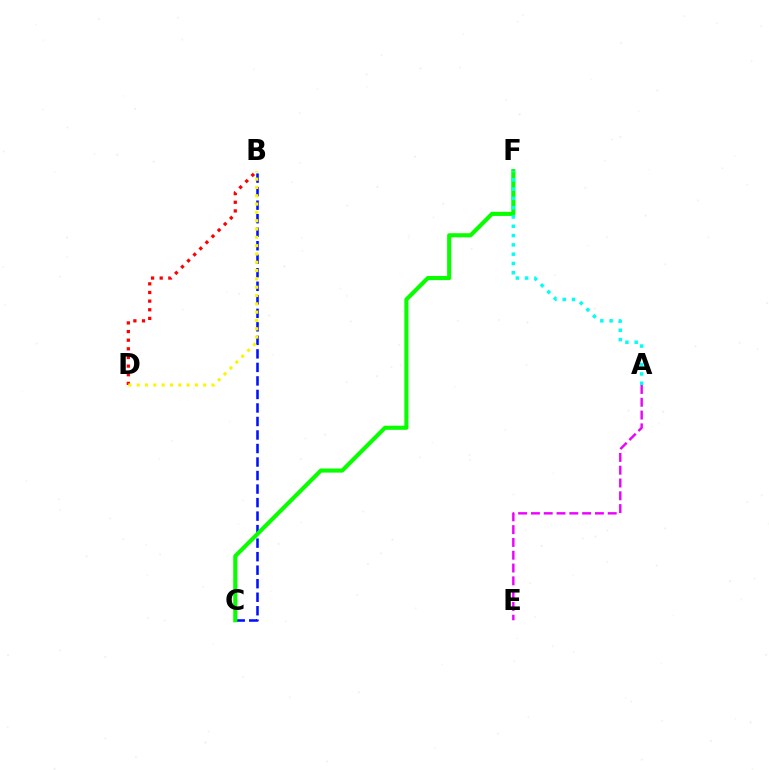{('B', 'C'): [{'color': '#0010ff', 'line_style': 'dashed', 'thickness': 1.84}], ('C', 'F'): [{'color': '#08ff00', 'line_style': 'solid', 'thickness': 2.95}], ('A', 'F'): [{'color': '#00fff6', 'line_style': 'dotted', 'thickness': 2.53}], ('B', 'D'): [{'color': '#ff0000', 'line_style': 'dotted', 'thickness': 2.35}, {'color': '#fcf500', 'line_style': 'dotted', 'thickness': 2.26}], ('A', 'E'): [{'color': '#ee00ff', 'line_style': 'dashed', 'thickness': 1.74}]}